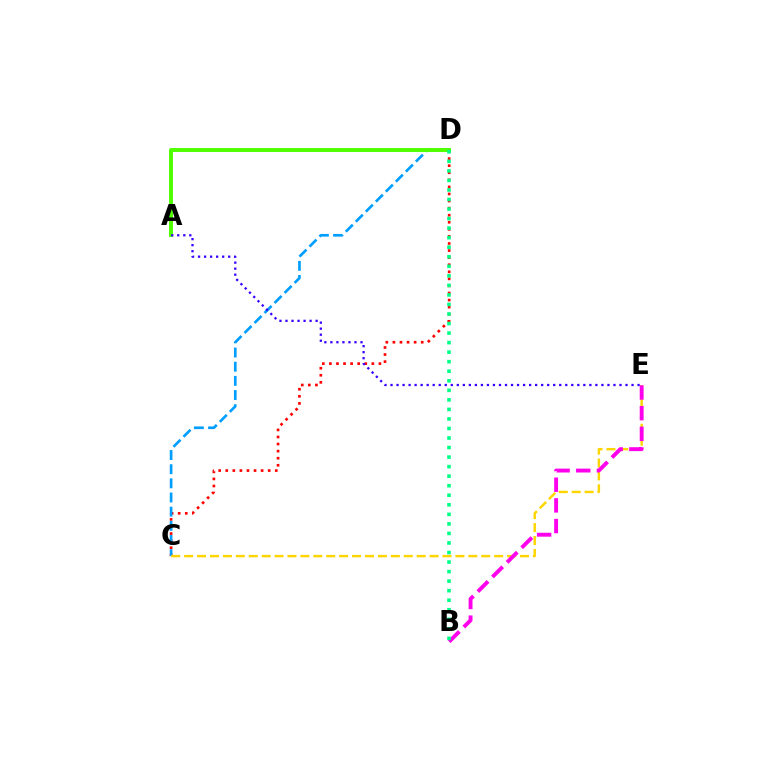{('C', 'D'): [{'color': '#ff0000', 'line_style': 'dotted', 'thickness': 1.92}, {'color': '#009eff', 'line_style': 'dashed', 'thickness': 1.92}], ('C', 'E'): [{'color': '#ffd500', 'line_style': 'dashed', 'thickness': 1.75}], ('A', 'D'): [{'color': '#4fff00', 'line_style': 'solid', 'thickness': 2.83}], ('B', 'E'): [{'color': '#ff00ed', 'line_style': 'dashed', 'thickness': 2.81}], ('A', 'E'): [{'color': '#3700ff', 'line_style': 'dotted', 'thickness': 1.64}], ('B', 'D'): [{'color': '#00ff86', 'line_style': 'dotted', 'thickness': 2.59}]}